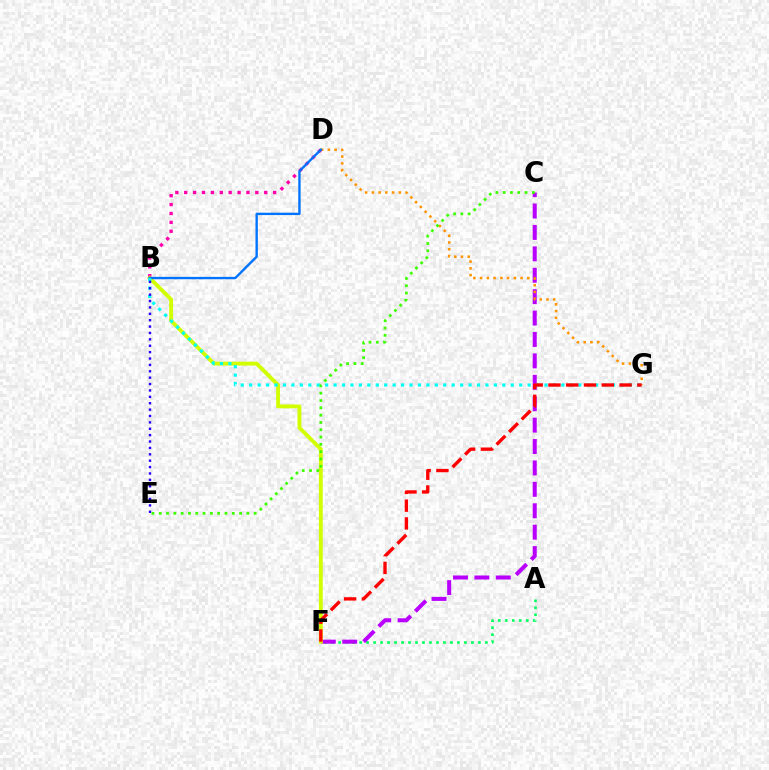{('A', 'F'): [{'color': '#00ff5c', 'line_style': 'dotted', 'thickness': 1.9}], ('C', 'F'): [{'color': '#b900ff', 'line_style': 'dashed', 'thickness': 2.91}], ('D', 'G'): [{'color': '#ff9400', 'line_style': 'dotted', 'thickness': 1.83}], ('B', 'D'): [{'color': '#ff00ac', 'line_style': 'dotted', 'thickness': 2.42}, {'color': '#0074ff', 'line_style': 'solid', 'thickness': 1.71}], ('B', 'F'): [{'color': '#d1ff00', 'line_style': 'solid', 'thickness': 2.77}], ('B', 'G'): [{'color': '#00fff6', 'line_style': 'dotted', 'thickness': 2.29}], ('B', 'E'): [{'color': '#2500ff', 'line_style': 'dotted', 'thickness': 1.74}], ('F', 'G'): [{'color': '#ff0000', 'line_style': 'dashed', 'thickness': 2.42}], ('C', 'E'): [{'color': '#3dff00', 'line_style': 'dotted', 'thickness': 1.98}]}